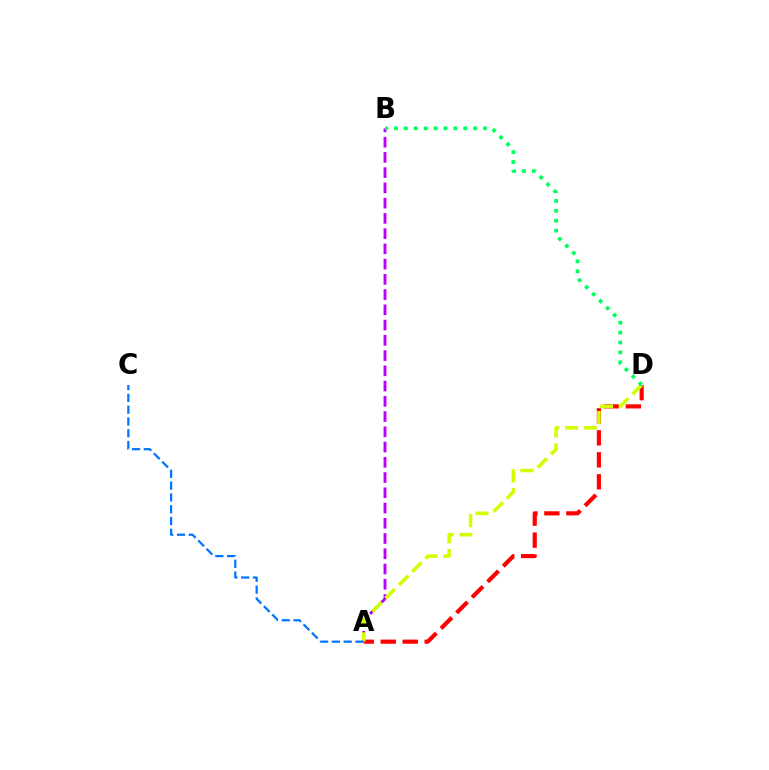{('A', 'D'): [{'color': '#ff0000', 'line_style': 'dashed', 'thickness': 2.99}, {'color': '#d1ff00', 'line_style': 'dashed', 'thickness': 2.55}], ('A', 'B'): [{'color': '#b900ff', 'line_style': 'dashed', 'thickness': 2.07}], ('B', 'D'): [{'color': '#00ff5c', 'line_style': 'dotted', 'thickness': 2.69}], ('A', 'C'): [{'color': '#0074ff', 'line_style': 'dashed', 'thickness': 1.6}]}